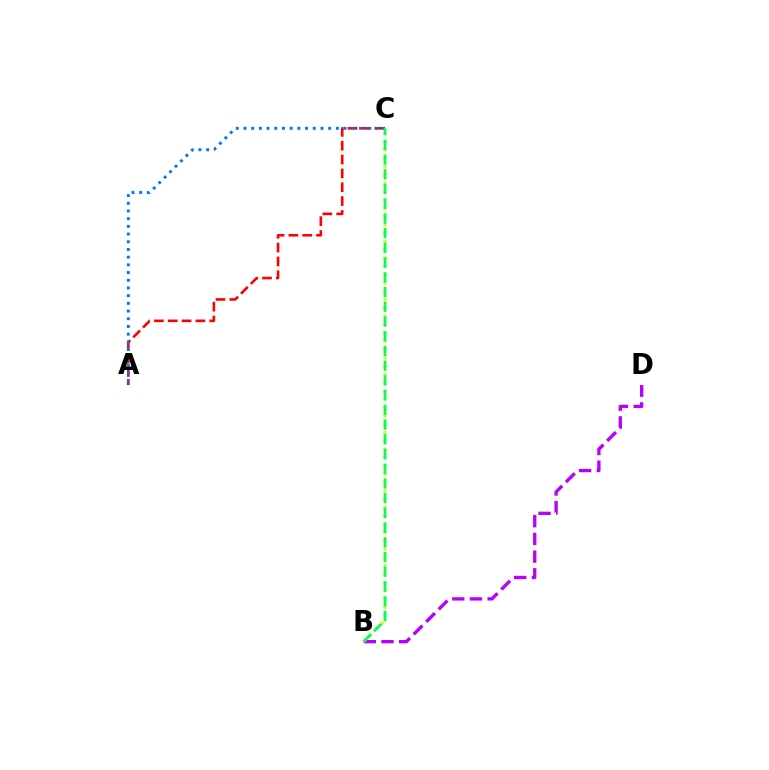{('A', 'C'): [{'color': '#ff0000', 'line_style': 'dashed', 'thickness': 1.88}, {'color': '#0074ff', 'line_style': 'dotted', 'thickness': 2.09}], ('B', 'D'): [{'color': '#b900ff', 'line_style': 'dashed', 'thickness': 2.4}], ('B', 'C'): [{'color': '#d1ff00', 'line_style': 'dotted', 'thickness': 2.26}, {'color': '#00ff5c', 'line_style': 'dashed', 'thickness': 2.0}]}